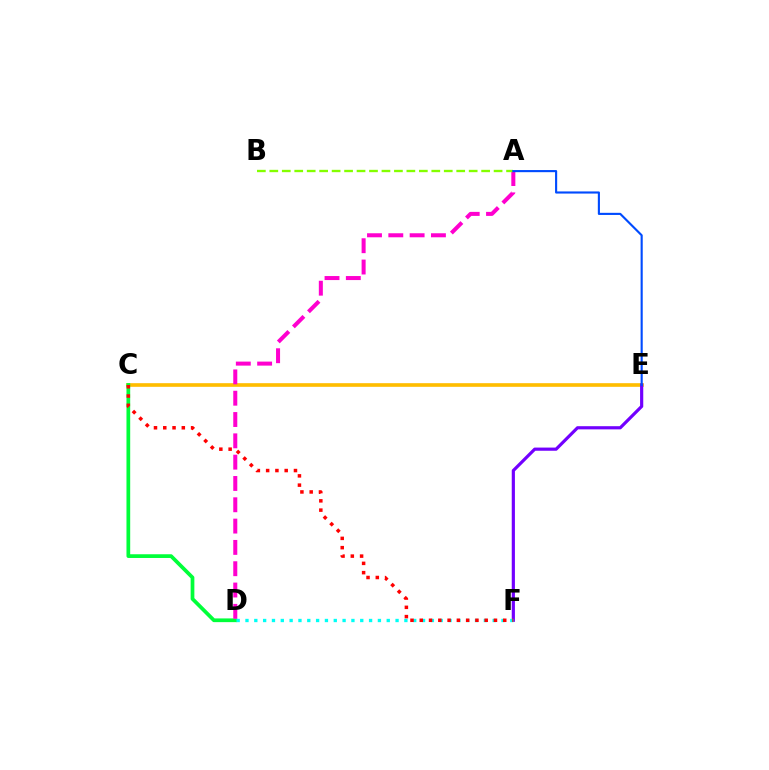{('C', 'E'): [{'color': '#ffbd00', 'line_style': 'solid', 'thickness': 2.62}], ('E', 'F'): [{'color': '#7200ff', 'line_style': 'solid', 'thickness': 2.29}], ('C', 'D'): [{'color': '#00ff39', 'line_style': 'solid', 'thickness': 2.68}], ('A', 'D'): [{'color': '#ff00cf', 'line_style': 'dashed', 'thickness': 2.9}], ('D', 'F'): [{'color': '#00fff6', 'line_style': 'dotted', 'thickness': 2.4}], ('A', 'B'): [{'color': '#84ff00', 'line_style': 'dashed', 'thickness': 1.69}], ('C', 'F'): [{'color': '#ff0000', 'line_style': 'dotted', 'thickness': 2.52}], ('A', 'E'): [{'color': '#004bff', 'line_style': 'solid', 'thickness': 1.53}]}